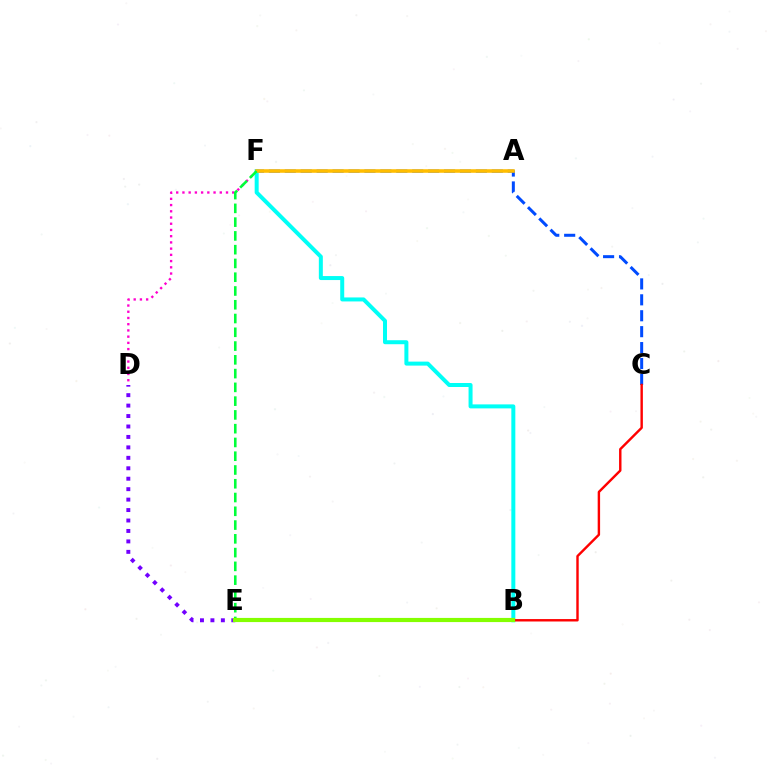{('D', 'F'): [{'color': '#ff00cf', 'line_style': 'dotted', 'thickness': 1.69}], ('C', 'F'): [{'color': '#004bff', 'line_style': 'dashed', 'thickness': 2.16}], ('B', 'F'): [{'color': '#00fff6', 'line_style': 'solid', 'thickness': 2.88}], ('A', 'F'): [{'color': '#ffbd00', 'line_style': 'solid', 'thickness': 2.57}], ('E', 'F'): [{'color': '#00ff39', 'line_style': 'dashed', 'thickness': 1.87}], ('D', 'E'): [{'color': '#7200ff', 'line_style': 'dotted', 'thickness': 2.84}], ('B', 'C'): [{'color': '#ff0000', 'line_style': 'solid', 'thickness': 1.74}], ('B', 'E'): [{'color': '#84ff00', 'line_style': 'solid', 'thickness': 2.99}]}